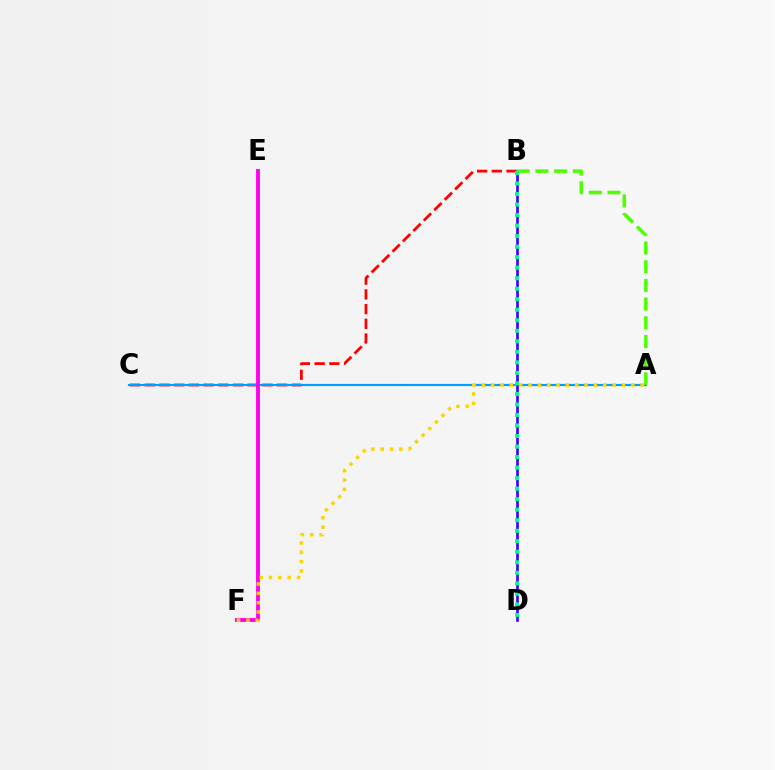{('B', 'C'): [{'color': '#ff0000', 'line_style': 'dashed', 'thickness': 2.0}], ('A', 'C'): [{'color': '#009eff', 'line_style': 'solid', 'thickness': 1.56}], ('B', 'D'): [{'color': '#3700ff', 'line_style': 'solid', 'thickness': 1.9}, {'color': '#00ff86', 'line_style': 'dotted', 'thickness': 2.86}], ('E', 'F'): [{'color': '#ff00ed', 'line_style': 'solid', 'thickness': 2.79}], ('A', 'B'): [{'color': '#4fff00', 'line_style': 'dashed', 'thickness': 2.54}], ('A', 'F'): [{'color': '#ffd500', 'line_style': 'dotted', 'thickness': 2.54}]}